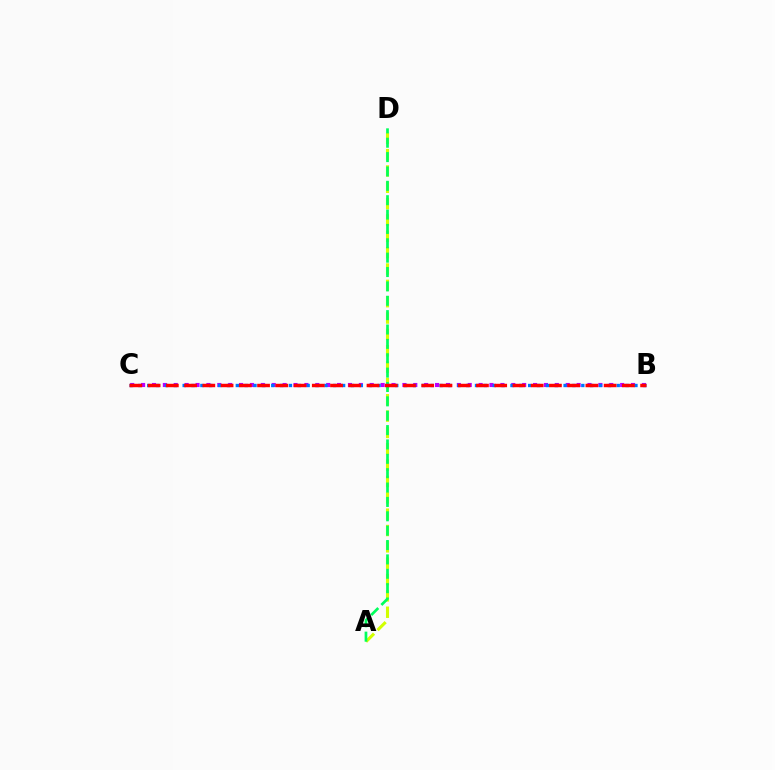{('A', 'D'): [{'color': '#d1ff00', 'line_style': 'dashed', 'thickness': 2.22}, {'color': '#00ff5c', 'line_style': 'dashed', 'thickness': 1.95}], ('B', 'C'): [{'color': '#b900ff', 'line_style': 'dotted', 'thickness': 2.96}, {'color': '#0074ff', 'line_style': 'dotted', 'thickness': 2.41}, {'color': '#ff0000', 'line_style': 'dashed', 'thickness': 2.48}]}